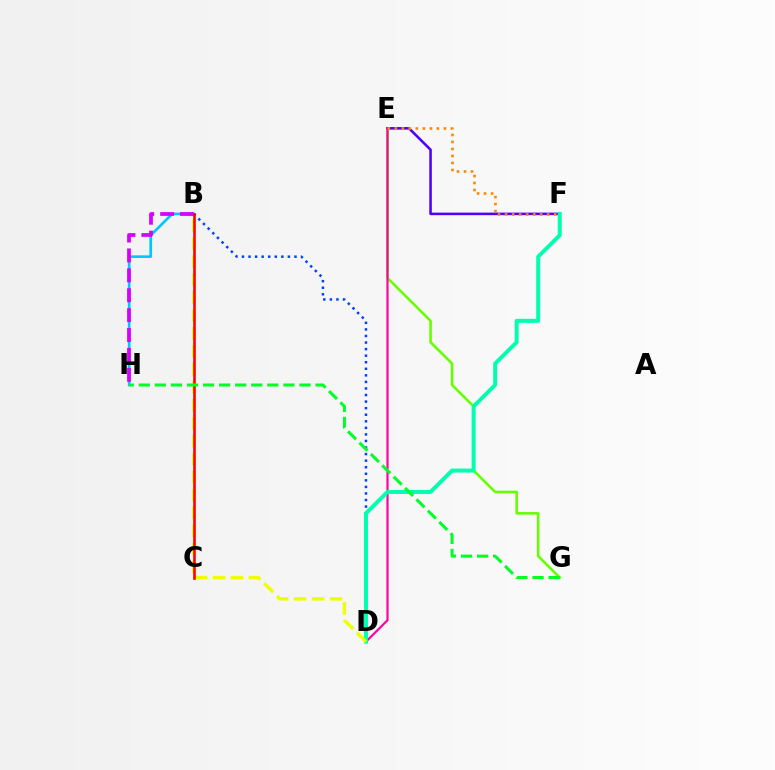{('B', 'D'): [{'color': '#003fff', 'line_style': 'dotted', 'thickness': 1.78}, {'color': '#eeff00', 'line_style': 'dashed', 'thickness': 2.44}], ('E', 'G'): [{'color': '#66ff00', 'line_style': 'solid', 'thickness': 1.86}], ('E', 'F'): [{'color': '#4f00ff', 'line_style': 'solid', 'thickness': 1.85}, {'color': '#ff8800', 'line_style': 'dotted', 'thickness': 1.9}], ('B', 'H'): [{'color': '#00c7ff', 'line_style': 'solid', 'thickness': 1.92}, {'color': '#d600ff', 'line_style': 'dashed', 'thickness': 2.7}], ('D', 'E'): [{'color': '#ff00a0', 'line_style': 'solid', 'thickness': 1.56}], ('D', 'F'): [{'color': '#00ffaf', 'line_style': 'solid', 'thickness': 2.87}], ('B', 'C'): [{'color': '#ff0000', 'line_style': 'solid', 'thickness': 1.88}], ('G', 'H'): [{'color': '#00ff27', 'line_style': 'dashed', 'thickness': 2.18}]}